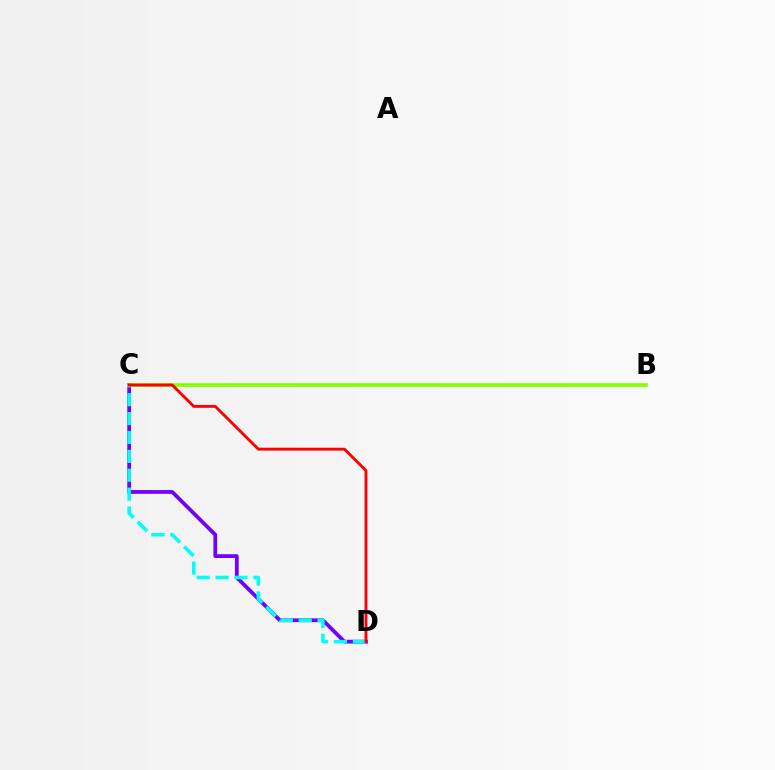{('C', 'D'): [{'color': '#7200ff', 'line_style': 'solid', 'thickness': 2.72}, {'color': '#00fff6', 'line_style': 'dashed', 'thickness': 2.57}, {'color': '#ff0000', 'line_style': 'solid', 'thickness': 2.07}], ('B', 'C'): [{'color': '#84ff00', 'line_style': 'solid', 'thickness': 2.61}]}